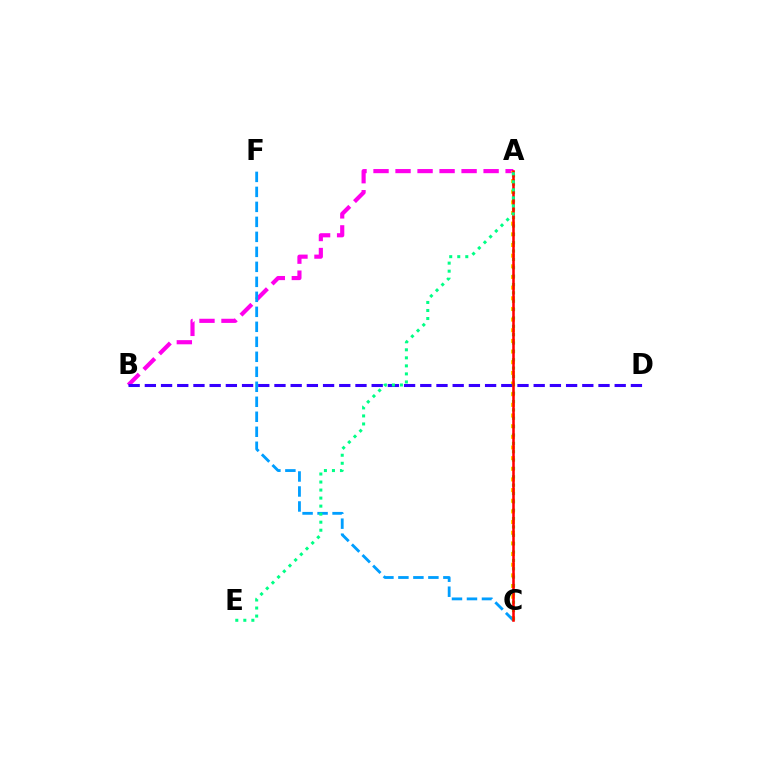{('A', 'B'): [{'color': '#ff00ed', 'line_style': 'dashed', 'thickness': 2.99}], ('A', 'C'): [{'color': '#ffd500', 'line_style': 'dotted', 'thickness': 2.9}, {'color': '#4fff00', 'line_style': 'dotted', 'thickness': 2.27}, {'color': '#ff0000', 'line_style': 'solid', 'thickness': 1.84}], ('B', 'D'): [{'color': '#3700ff', 'line_style': 'dashed', 'thickness': 2.2}], ('C', 'F'): [{'color': '#009eff', 'line_style': 'dashed', 'thickness': 2.04}], ('A', 'E'): [{'color': '#00ff86', 'line_style': 'dotted', 'thickness': 2.18}]}